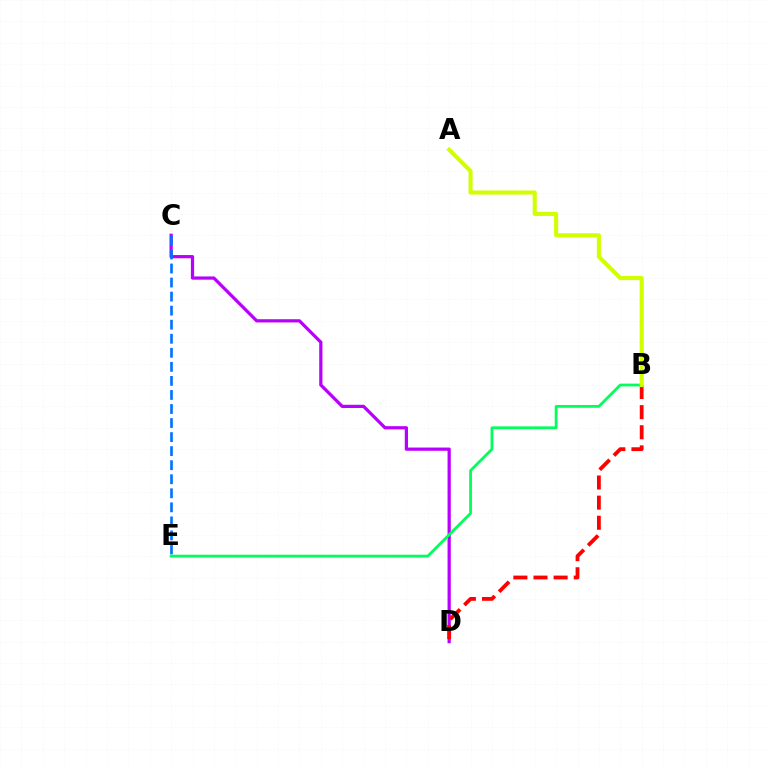{('C', 'D'): [{'color': '#b900ff', 'line_style': 'solid', 'thickness': 2.33}], ('C', 'E'): [{'color': '#0074ff', 'line_style': 'dashed', 'thickness': 1.91}], ('B', 'E'): [{'color': '#00ff5c', 'line_style': 'solid', 'thickness': 2.0}], ('B', 'D'): [{'color': '#ff0000', 'line_style': 'dashed', 'thickness': 2.73}], ('A', 'B'): [{'color': '#d1ff00', 'line_style': 'solid', 'thickness': 2.94}]}